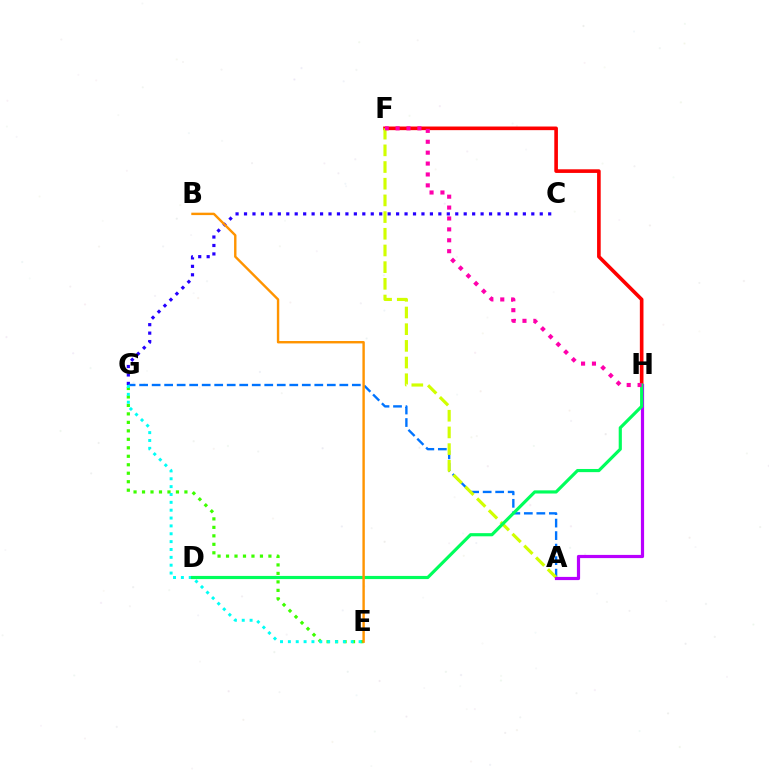{('F', 'H'): [{'color': '#ff0000', 'line_style': 'solid', 'thickness': 2.61}, {'color': '#ff00ac', 'line_style': 'dotted', 'thickness': 2.96}], ('E', 'G'): [{'color': '#3dff00', 'line_style': 'dotted', 'thickness': 2.3}, {'color': '#00fff6', 'line_style': 'dotted', 'thickness': 2.13}], ('C', 'G'): [{'color': '#2500ff', 'line_style': 'dotted', 'thickness': 2.3}], ('A', 'G'): [{'color': '#0074ff', 'line_style': 'dashed', 'thickness': 1.7}], ('A', 'F'): [{'color': '#d1ff00', 'line_style': 'dashed', 'thickness': 2.27}], ('A', 'H'): [{'color': '#b900ff', 'line_style': 'solid', 'thickness': 2.3}], ('D', 'H'): [{'color': '#00ff5c', 'line_style': 'solid', 'thickness': 2.27}], ('B', 'E'): [{'color': '#ff9400', 'line_style': 'solid', 'thickness': 1.73}]}